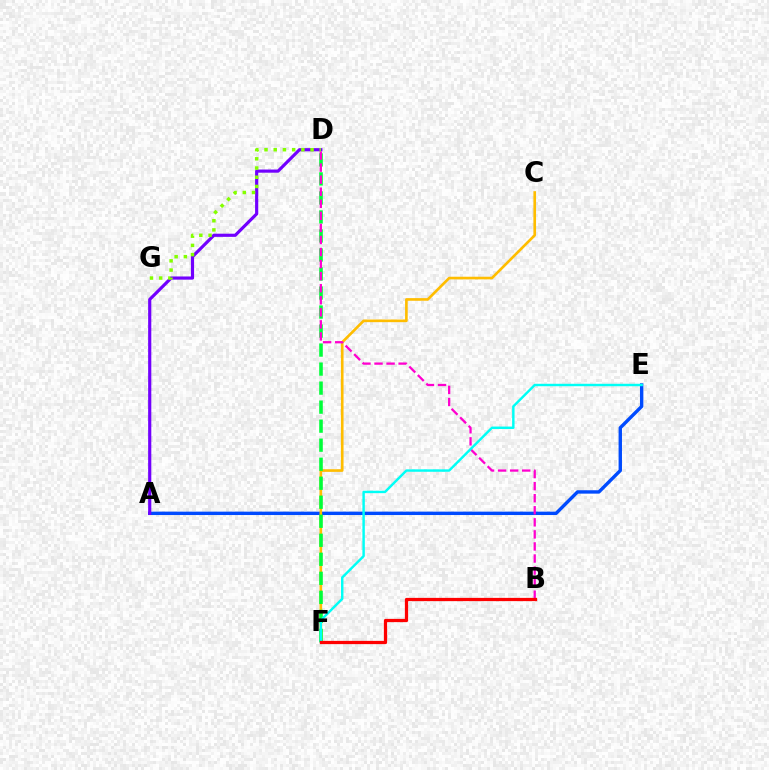{('A', 'E'): [{'color': '#004bff', 'line_style': 'solid', 'thickness': 2.44}], ('C', 'F'): [{'color': '#ffbd00', 'line_style': 'solid', 'thickness': 1.9}], ('A', 'D'): [{'color': '#7200ff', 'line_style': 'solid', 'thickness': 2.28}], ('D', 'F'): [{'color': '#00ff39', 'line_style': 'dashed', 'thickness': 2.58}], ('B', 'D'): [{'color': '#ff00cf', 'line_style': 'dashed', 'thickness': 1.64}], ('D', 'G'): [{'color': '#84ff00', 'line_style': 'dotted', 'thickness': 2.5}], ('E', 'F'): [{'color': '#00fff6', 'line_style': 'solid', 'thickness': 1.76}], ('B', 'F'): [{'color': '#ff0000', 'line_style': 'solid', 'thickness': 2.33}]}